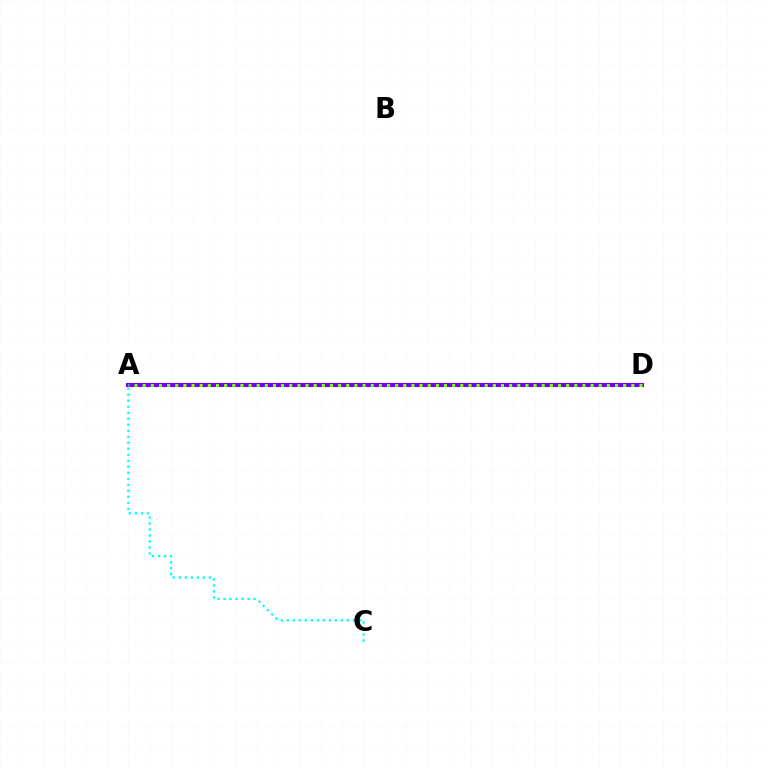{('A', 'C'): [{'color': '#00fff6', 'line_style': 'dotted', 'thickness': 1.63}], ('A', 'D'): [{'color': '#ff0000', 'line_style': 'dashed', 'thickness': 1.7}, {'color': '#7200ff', 'line_style': 'solid', 'thickness': 2.94}, {'color': '#84ff00', 'line_style': 'dotted', 'thickness': 2.21}]}